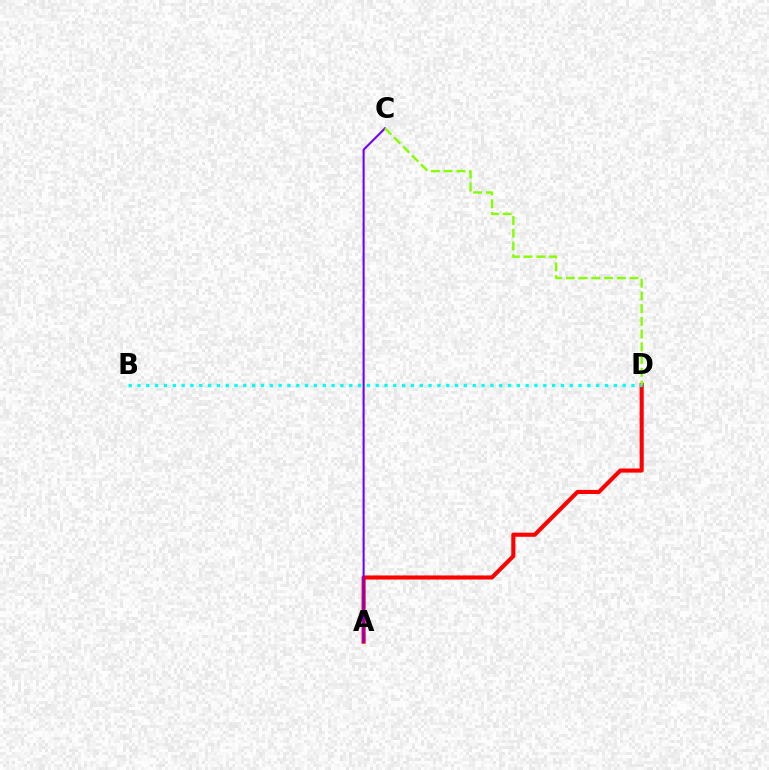{('A', 'D'): [{'color': '#ff0000', 'line_style': 'solid', 'thickness': 2.95}], ('B', 'D'): [{'color': '#00fff6', 'line_style': 'dotted', 'thickness': 2.4}], ('A', 'C'): [{'color': '#7200ff', 'line_style': 'solid', 'thickness': 1.51}], ('C', 'D'): [{'color': '#84ff00', 'line_style': 'dashed', 'thickness': 1.73}]}